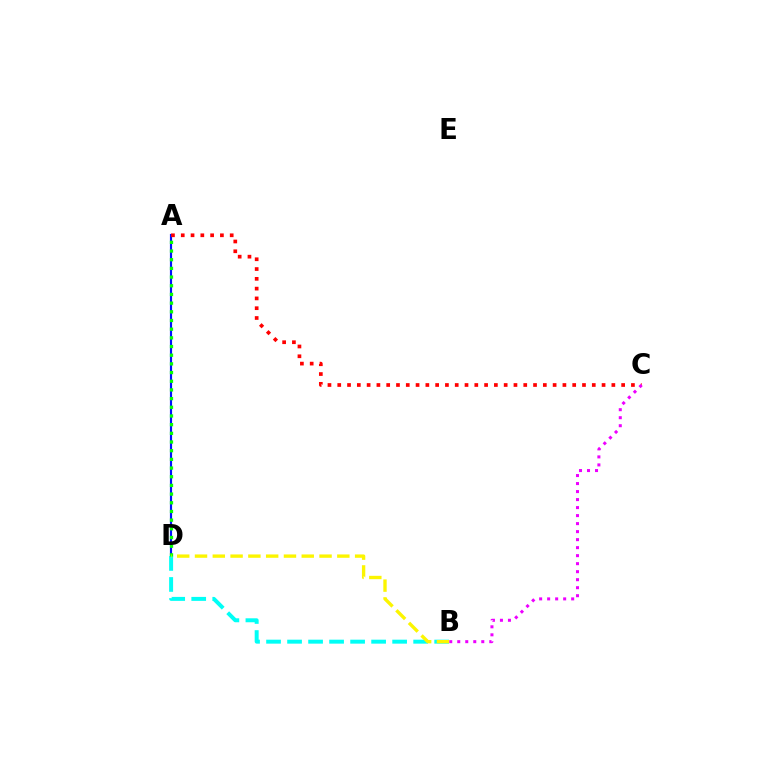{('A', 'D'): [{'color': '#0010ff', 'line_style': 'solid', 'thickness': 1.56}, {'color': '#08ff00', 'line_style': 'dotted', 'thickness': 2.36}], ('A', 'C'): [{'color': '#ff0000', 'line_style': 'dotted', 'thickness': 2.66}], ('B', 'D'): [{'color': '#00fff6', 'line_style': 'dashed', 'thickness': 2.85}, {'color': '#fcf500', 'line_style': 'dashed', 'thickness': 2.42}], ('B', 'C'): [{'color': '#ee00ff', 'line_style': 'dotted', 'thickness': 2.18}]}